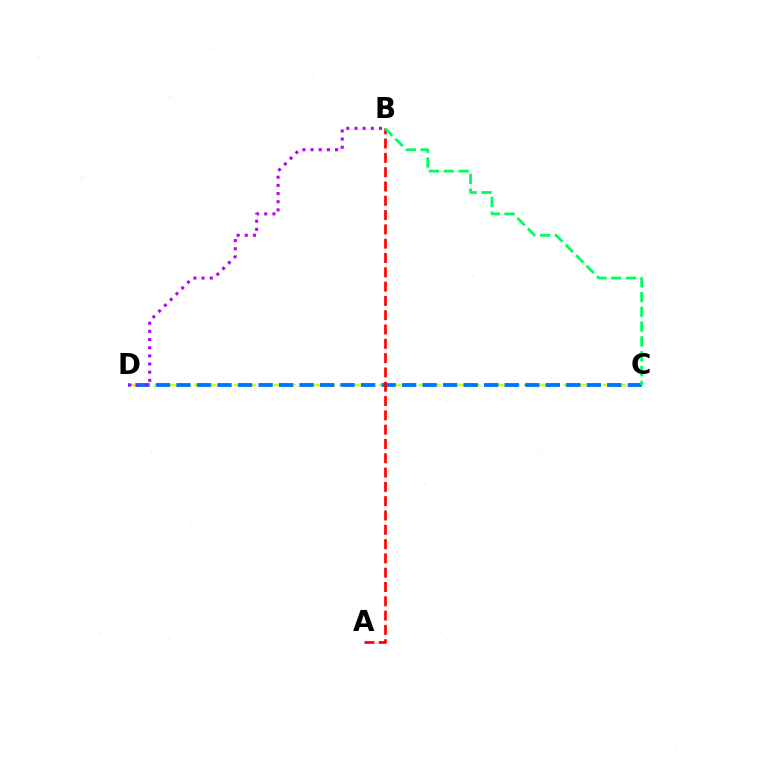{('C', 'D'): [{'color': '#d1ff00', 'line_style': 'dashed', 'thickness': 1.79}, {'color': '#0074ff', 'line_style': 'dashed', 'thickness': 2.79}], ('A', 'B'): [{'color': '#ff0000', 'line_style': 'dashed', 'thickness': 1.94}], ('B', 'D'): [{'color': '#b900ff', 'line_style': 'dotted', 'thickness': 2.22}], ('B', 'C'): [{'color': '#00ff5c', 'line_style': 'dashed', 'thickness': 2.01}]}